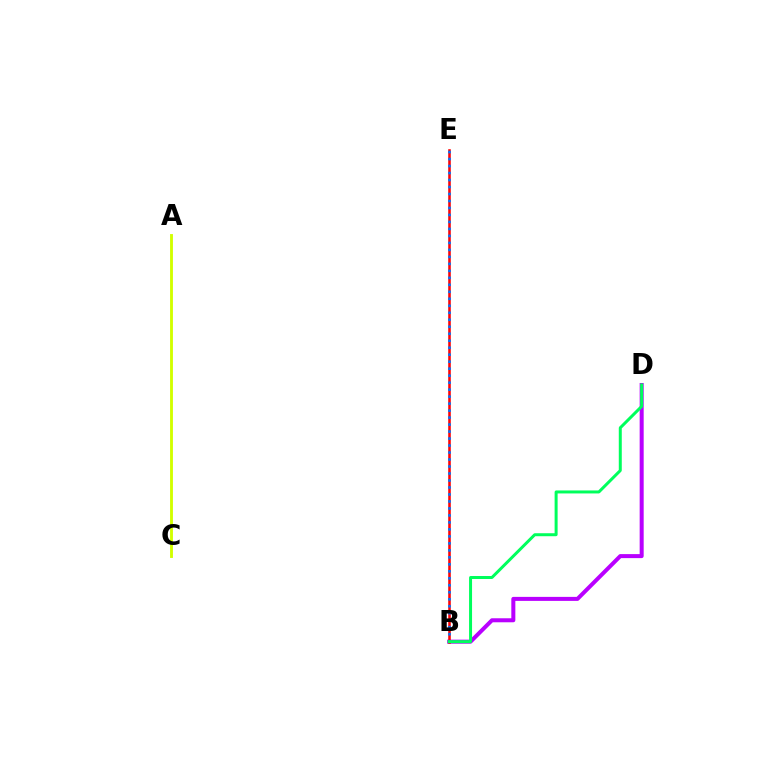{('B', 'D'): [{'color': '#b900ff', 'line_style': 'solid', 'thickness': 2.89}, {'color': '#00ff5c', 'line_style': 'solid', 'thickness': 2.16}], ('B', 'E'): [{'color': '#ff0000', 'line_style': 'solid', 'thickness': 1.84}, {'color': '#0074ff', 'line_style': 'dotted', 'thickness': 1.9}], ('A', 'C'): [{'color': '#d1ff00', 'line_style': 'solid', 'thickness': 2.06}]}